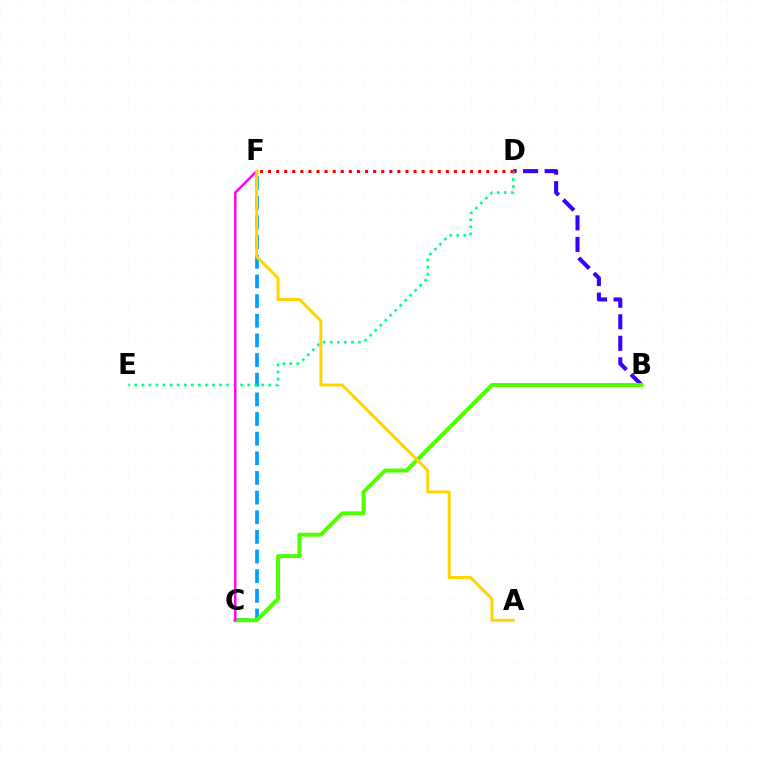{('B', 'D'): [{'color': '#3700ff', 'line_style': 'dashed', 'thickness': 2.92}], ('C', 'F'): [{'color': '#009eff', 'line_style': 'dashed', 'thickness': 2.67}, {'color': '#ff00ed', 'line_style': 'solid', 'thickness': 1.74}], ('B', 'C'): [{'color': '#4fff00', 'line_style': 'solid', 'thickness': 2.84}], ('D', 'E'): [{'color': '#00ff86', 'line_style': 'dotted', 'thickness': 1.92}], ('D', 'F'): [{'color': '#ff0000', 'line_style': 'dotted', 'thickness': 2.2}], ('A', 'F'): [{'color': '#ffd500', 'line_style': 'solid', 'thickness': 2.13}]}